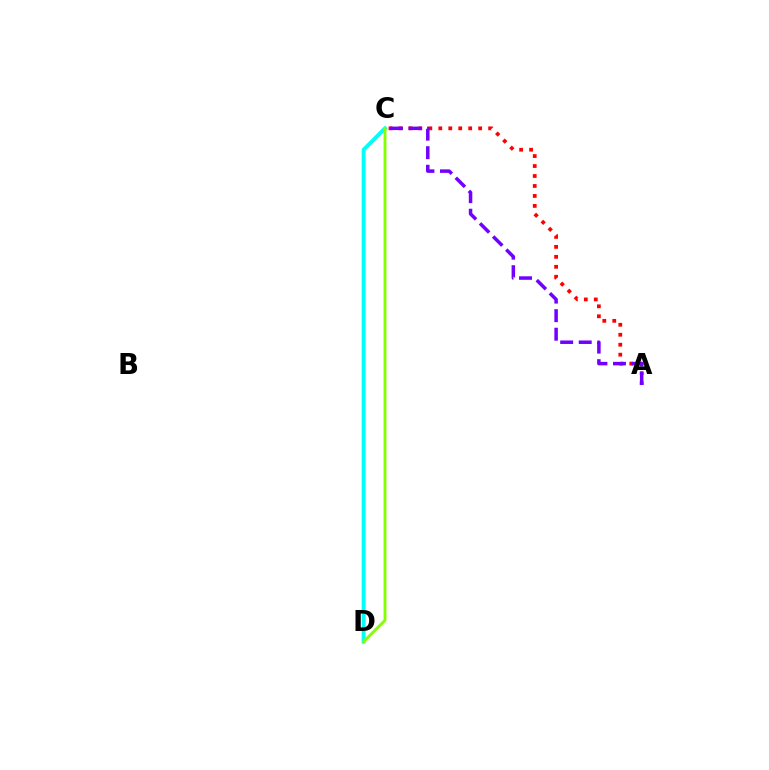{('A', 'C'): [{'color': '#ff0000', 'line_style': 'dotted', 'thickness': 2.71}, {'color': '#7200ff', 'line_style': 'dashed', 'thickness': 2.52}], ('C', 'D'): [{'color': '#00fff6', 'line_style': 'solid', 'thickness': 2.8}, {'color': '#84ff00', 'line_style': 'solid', 'thickness': 2.06}]}